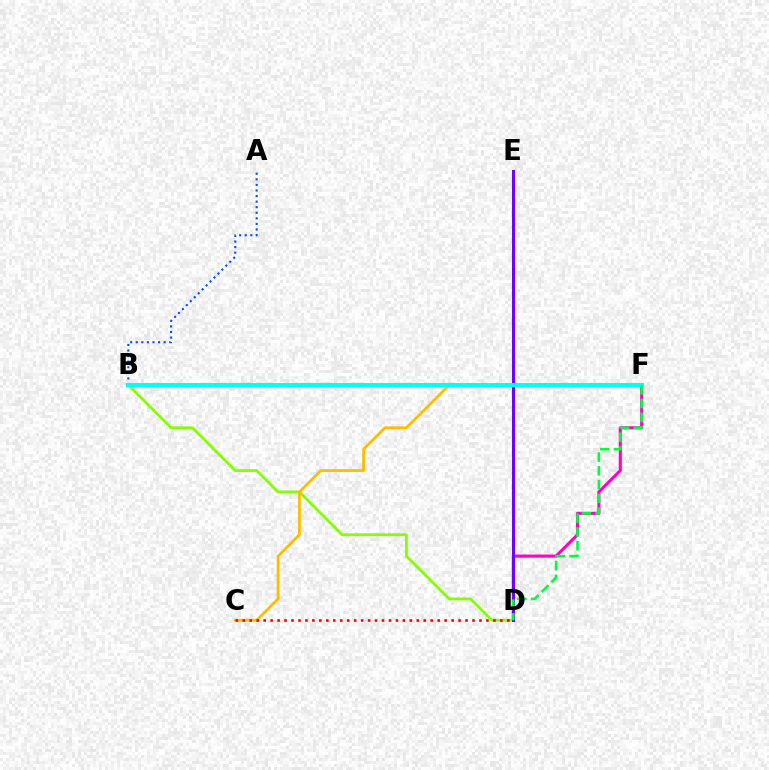{('D', 'F'): [{'color': '#ff00cf', 'line_style': 'solid', 'thickness': 2.22}, {'color': '#00ff39', 'line_style': 'dashed', 'thickness': 1.87}], ('B', 'D'): [{'color': '#84ff00', 'line_style': 'solid', 'thickness': 2.0}], ('D', 'E'): [{'color': '#7200ff', 'line_style': 'solid', 'thickness': 2.19}], ('A', 'B'): [{'color': '#004bff', 'line_style': 'dotted', 'thickness': 1.51}], ('C', 'F'): [{'color': '#ffbd00', 'line_style': 'solid', 'thickness': 1.99}], ('B', 'F'): [{'color': '#00fff6', 'line_style': 'solid', 'thickness': 2.92}], ('C', 'D'): [{'color': '#ff0000', 'line_style': 'dotted', 'thickness': 1.89}]}